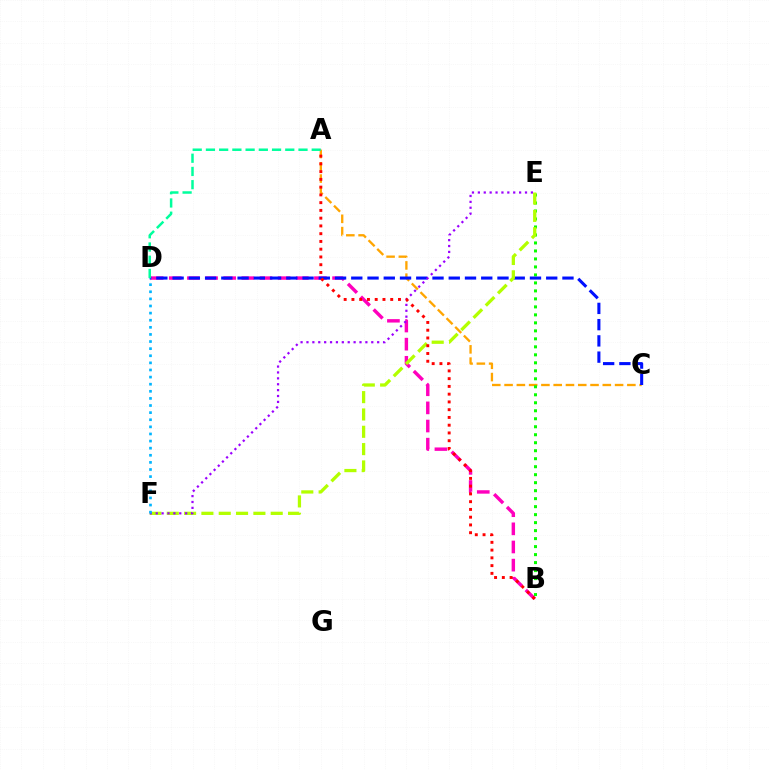{('A', 'C'): [{'color': '#ffa500', 'line_style': 'dashed', 'thickness': 1.67}], ('B', 'D'): [{'color': '#ff00bd', 'line_style': 'dashed', 'thickness': 2.46}], ('B', 'E'): [{'color': '#08ff00', 'line_style': 'dotted', 'thickness': 2.17}], ('C', 'D'): [{'color': '#0010ff', 'line_style': 'dashed', 'thickness': 2.21}], ('E', 'F'): [{'color': '#b3ff00', 'line_style': 'dashed', 'thickness': 2.35}, {'color': '#9b00ff', 'line_style': 'dotted', 'thickness': 1.6}], ('A', 'D'): [{'color': '#00ff9d', 'line_style': 'dashed', 'thickness': 1.8}], ('D', 'F'): [{'color': '#00b5ff', 'line_style': 'dotted', 'thickness': 1.93}], ('A', 'B'): [{'color': '#ff0000', 'line_style': 'dotted', 'thickness': 2.11}]}